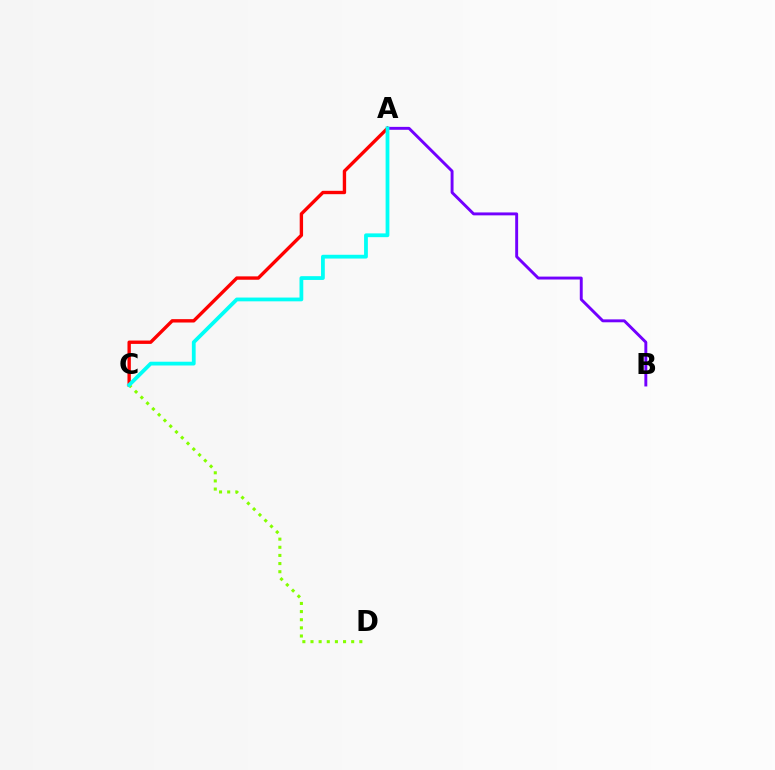{('A', 'C'): [{'color': '#ff0000', 'line_style': 'solid', 'thickness': 2.43}, {'color': '#00fff6', 'line_style': 'solid', 'thickness': 2.72}], ('A', 'B'): [{'color': '#7200ff', 'line_style': 'solid', 'thickness': 2.1}], ('C', 'D'): [{'color': '#84ff00', 'line_style': 'dotted', 'thickness': 2.21}]}